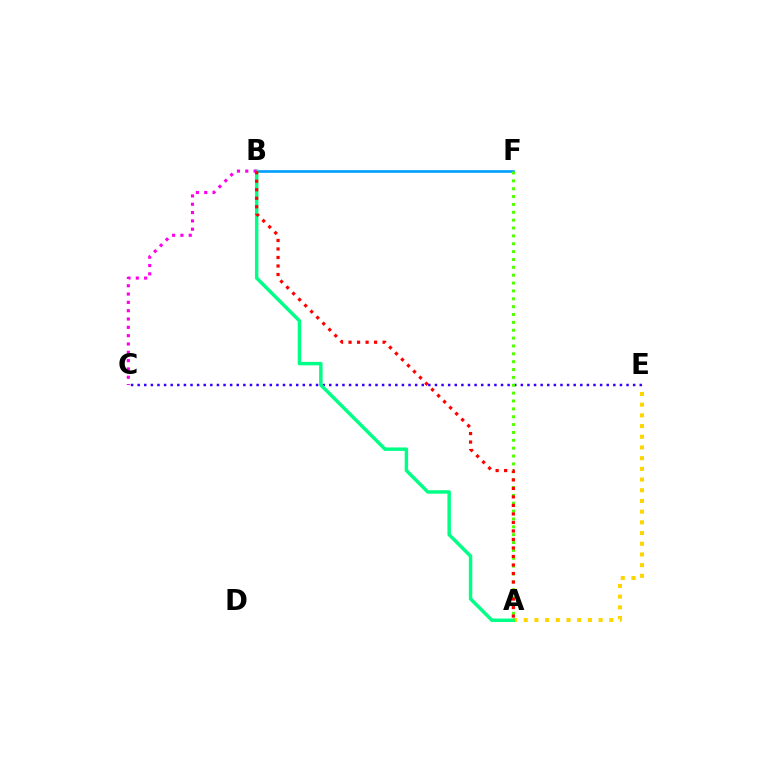{('A', 'E'): [{'color': '#ffd500', 'line_style': 'dotted', 'thickness': 2.91}], ('B', 'F'): [{'color': '#009eff', 'line_style': 'solid', 'thickness': 1.89}], ('C', 'E'): [{'color': '#3700ff', 'line_style': 'dotted', 'thickness': 1.79}], ('A', 'B'): [{'color': '#00ff86', 'line_style': 'solid', 'thickness': 2.48}, {'color': '#ff0000', 'line_style': 'dotted', 'thickness': 2.31}], ('A', 'F'): [{'color': '#4fff00', 'line_style': 'dotted', 'thickness': 2.14}], ('B', 'C'): [{'color': '#ff00ed', 'line_style': 'dotted', 'thickness': 2.26}]}